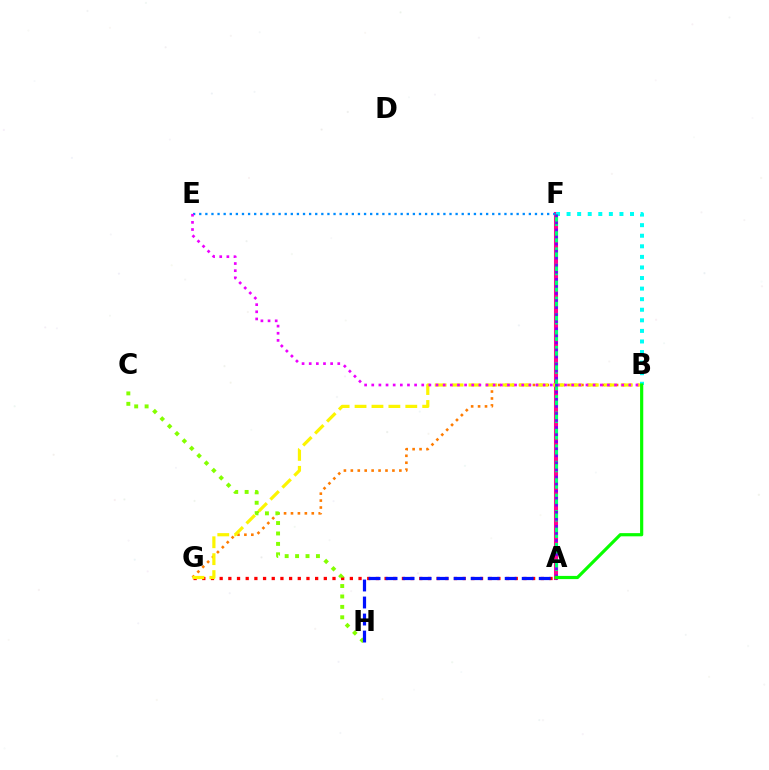{('A', 'F'): [{'color': '#ff0094', 'line_style': 'solid', 'thickness': 2.92}, {'color': '#00ff74', 'line_style': 'dashed', 'thickness': 2.23}, {'color': '#7200ff', 'line_style': 'dotted', 'thickness': 1.92}], ('B', 'G'): [{'color': '#ff7c00', 'line_style': 'dotted', 'thickness': 1.88}, {'color': '#fcf500', 'line_style': 'dashed', 'thickness': 2.3}], ('A', 'G'): [{'color': '#ff0000', 'line_style': 'dotted', 'thickness': 2.36}], ('E', 'F'): [{'color': '#008cff', 'line_style': 'dotted', 'thickness': 1.66}], ('C', 'H'): [{'color': '#84ff00', 'line_style': 'dotted', 'thickness': 2.83}], ('B', 'F'): [{'color': '#00fff6', 'line_style': 'dotted', 'thickness': 2.87}], ('B', 'E'): [{'color': '#ee00ff', 'line_style': 'dotted', 'thickness': 1.94}], ('A', 'H'): [{'color': '#0010ff', 'line_style': 'dashed', 'thickness': 2.31}], ('A', 'B'): [{'color': '#08ff00', 'line_style': 'solid', 'thickness': 2.29}]}